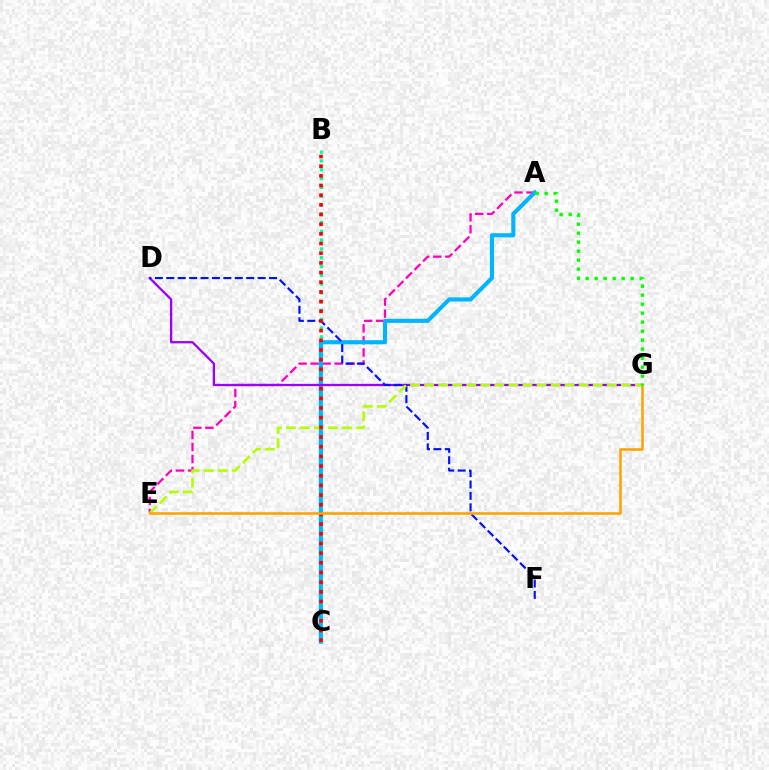{('A', 'E'): [{'color': '#ff00bd', 'line_style': 'dashed', 'thickness': 1.63}], ('B', 'C'): [{'color': '#00ff9d', 'line_style': 'dotted', 'thickness': 2.39}, {'color': '#ff0000', 'line_style': 'dotted', 'thickness': 2.63}], ('A', 'C'): [{'color': '#00b5ff', 'line_style': 'solid', 'thickness': 2.96}], ('D', 'G'): [{'color': '#9b00ff', 'line_style': 'solid', 'thickness': 1.64}], ('D', 'F'): [{'color': '#0010ff', 'line_style': 'dashed', 'thickness': 1.55}], ('E', 'G'): [{'color': '#b3ff00', 'line_style': 'dashed', 'thickness': 1.91}, {'color': '#ffa500', 'line_style': 'solid', 'thickness': 1.86}], ('A', 'G'): [{'color': '#08ff00', 'line_style': 'dotted', 'thickness': 2.44}]}